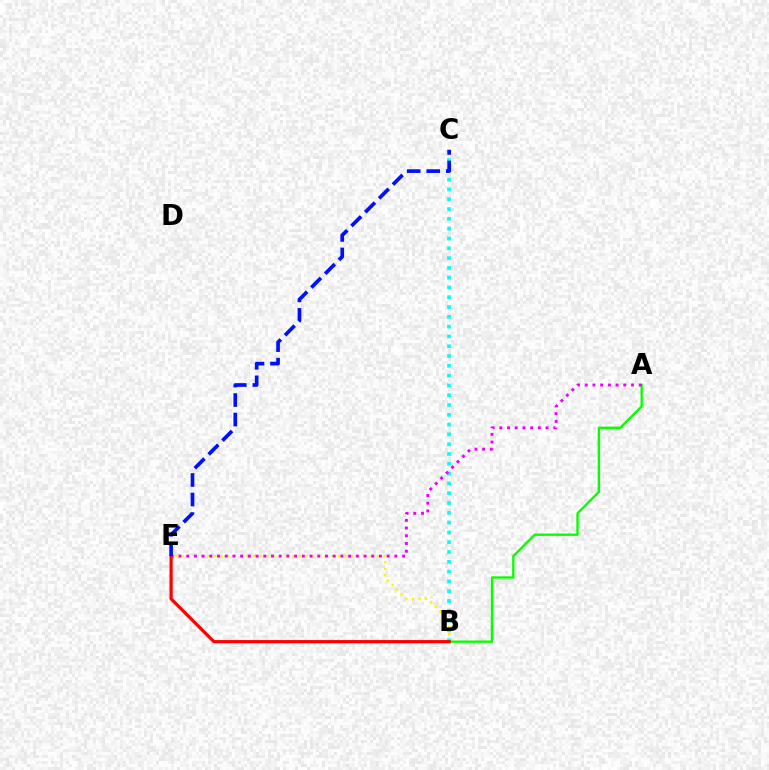{('B', 'E'): [{'color': '#fcf500', 'line_style': 'dotted', 'thickness': 1.77}, {'color': '#ff0000', 'line_style': 'solid', 'thickness': 2.3}], ('B', 'C'): [{'color': '#00fff6', 'line_style': 'dotted', 'thickness': 2.66}], ('A', 'B'): [{'color': '#08ff00', 'line_style': 'solid', 'thickness': 1.69}], ('A', 'E'): [{'color': '#ee00ff', 'line_style': 'dotted', 'thickness': 2.1}], ('C', 'E'): [{'color': '#0010ff', 'line_style': 'dashed', 'thickness': 2.65}]}